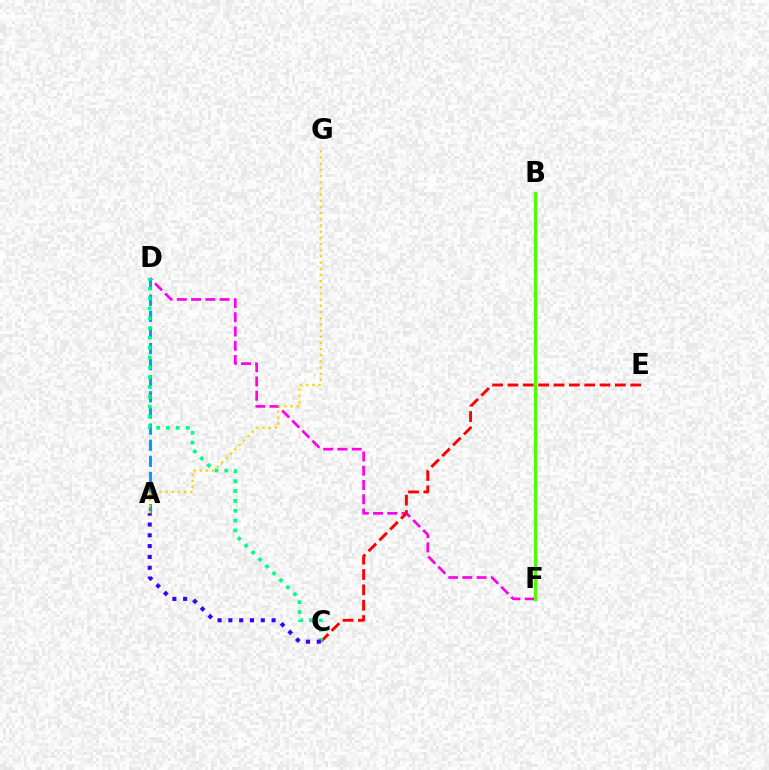{('D', 'F'): [{'color': '#ff00ed', 'line_style': 'dashed', 'thickness': 1.94}], ('C', 'E'): [{'color': '#ff0000', 'line_style': 'dashed', 'thickness': 2.08}], ('B', 'F'): [{'color': '#4fff00', 'line_style': 'solid', 'thickness': 2.32}], ('A', 'D'): [{'color': '#009eff', 'line_style': 'dashed', 'thickness': 2.19}], ('C', 'D'): [{'color': '#00ff86', 'line_style': 'dotted', 'thickness': 2.67}], ('A', 'G'): [{'color': '#ffd500', 'line_style': 'dotted', 'thickness': 1.68}], ('A', 'C'): [{'color': '#3700ff', 'line_style': 'dotted', 'thickness': 2.94}]}